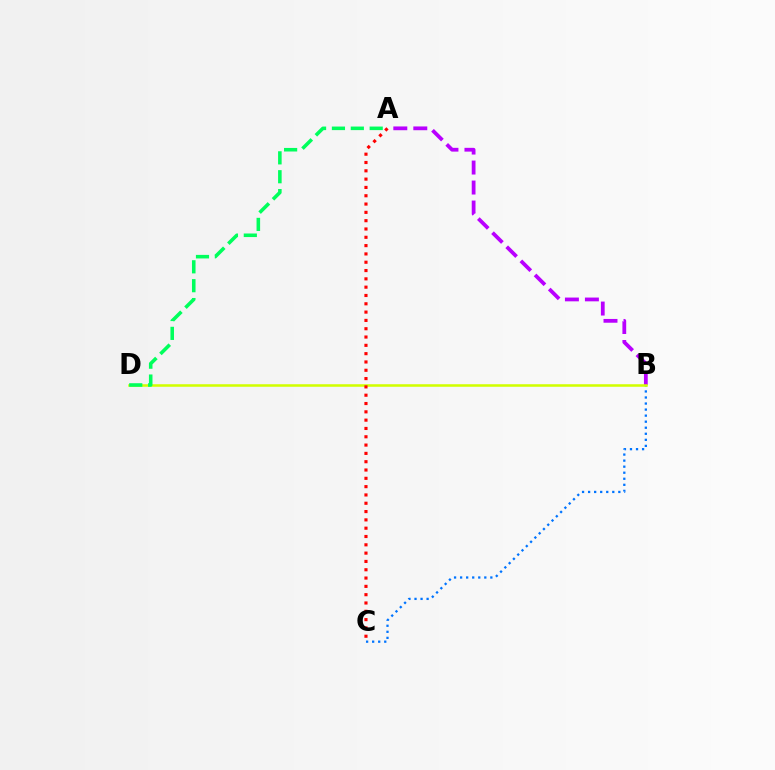{('B', 'C'): [{'color': '#0074ff', 'line_style': 'dotted', 'thickness': 1.64}], ('A', 'B'): [{'color': '#b900ff', 'line_style': 'dashed', 'thickness': 2.72}], ('B', 'D'): [{'color': '#d1ff00', 'line_style': 'solid', 'thickness': 1.83}], ('A', 'D'): [{'color': '#00ff5c', 'line_style': 'dashed', 'thickness': 2.56}], ('A', 'C'): [{'color': '#ff0000', 'line_style': 'dotted', 'thickness': 2.26}]}